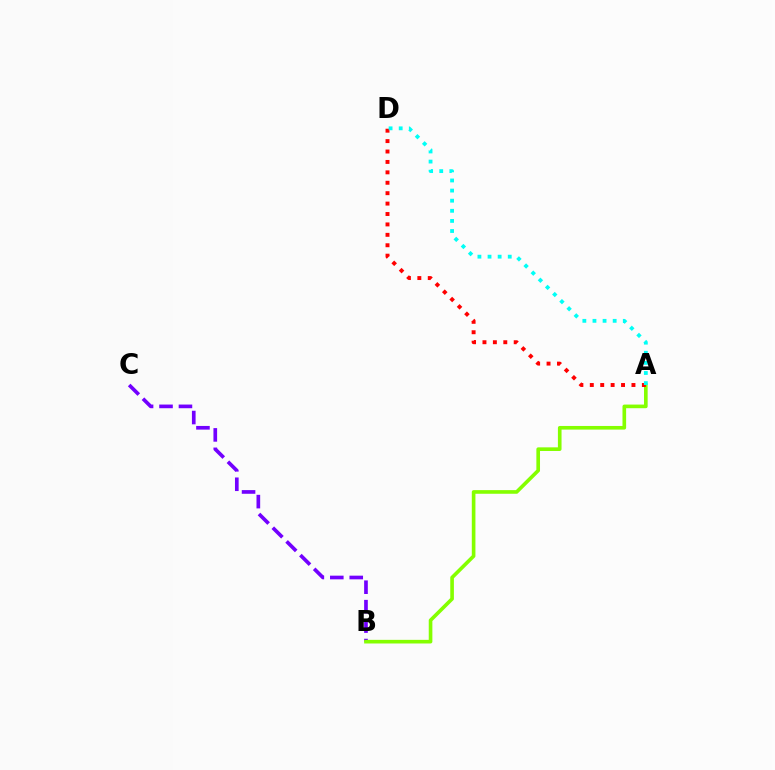{('B', 'C'): [{'color': '#7200ff', 'line_style': 'dashed', 'thickness': 2.64}], ('A', 'B'): [{'color': '#84ff00', 'line_style': 'solid', 'thickness': 2.62}], ('A', 'D'): [{'color': '#ff0000', 'line_style': 'dotted', 'thickness': 2.83}, {'color': '#00fff6', 'line_style': 'dotted', 'thickness': 2.75}]}